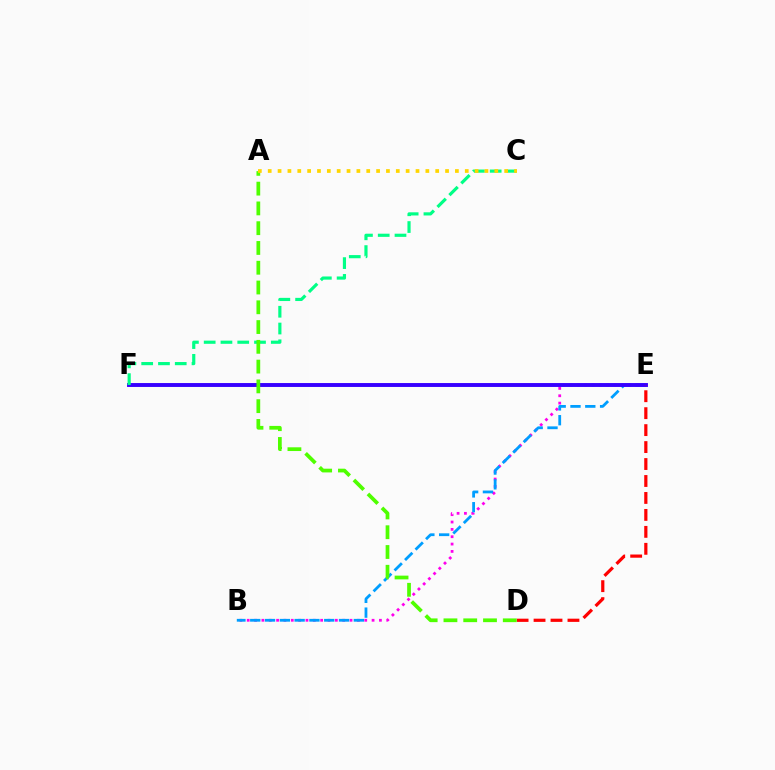{('B', 'E'): [{'color': '#ff00ed', 'line_style': 'dotted', 'thickness': 2.0}, {'color': '#009eff', 'line_style': 'dashed', 'thickness': 2.01}], ('E', 'F'): [{'color': '#3700ff', 'line_style': 'solid', 'thickness': 2.81}], ('C', 'F'): [{'color': '#00ff86', 'line_style': 'dashed', 'thickness': 2.28}], ('D', 'E'): [{'color': '#ff0000', 'line_style': 'dashed', 'thickness': 2.3}], ('A', 'D'): [{'color': '#4fff00', 'line_style': 'dashed', 'thickness': 2.69}], ('A', 'C'): [{'color': '#ffd500', 'line_style': 'dotted', 'thickness': 2.68}]}